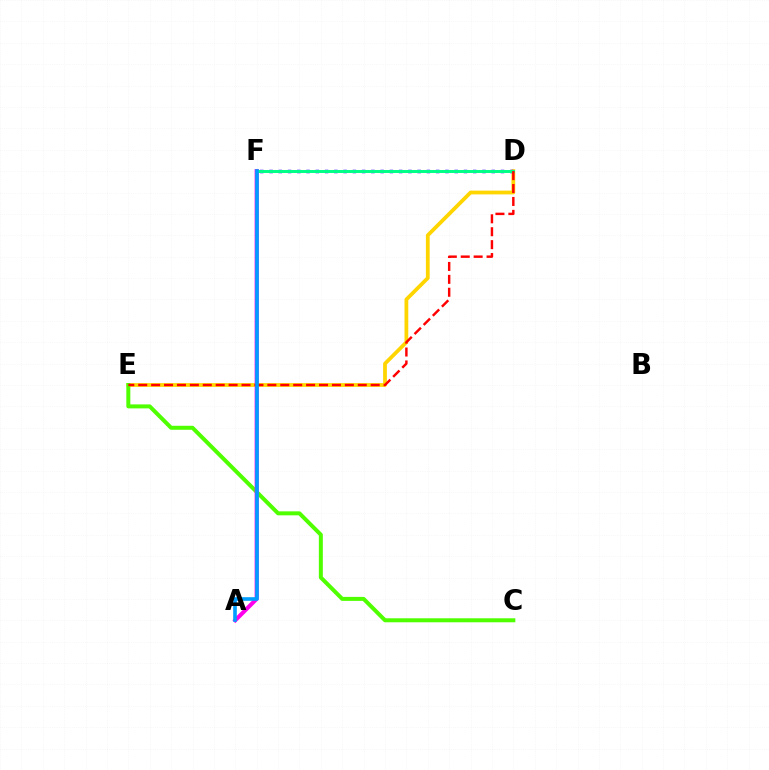{('D', 'E'): [{'color': '#ffd500', 'line_style': 'solid', 'thickness': 2.72}, {'color': '#ff0000', 'line_style': 'dashed', 'thickness': 1.75}], ('C', 'E'): [{'color': '#4fff00', 'line_style': 'solid', 'thickness': 2.87}], ('D', 'F'): [{'color': '#3700ff', 'line_style': 'dotted', 'thickness': 2.52}, {'color': '#00ff86', 'line_style': 'solid', 'thickness': 2.13}], ('A', 'F'): [{'color': '#ff00ed', 'line_style': 'solid', 'thickness': 2.93}, {'color': '#009eff', 'line_style': 'solid', 'thickness': 2.61}]}